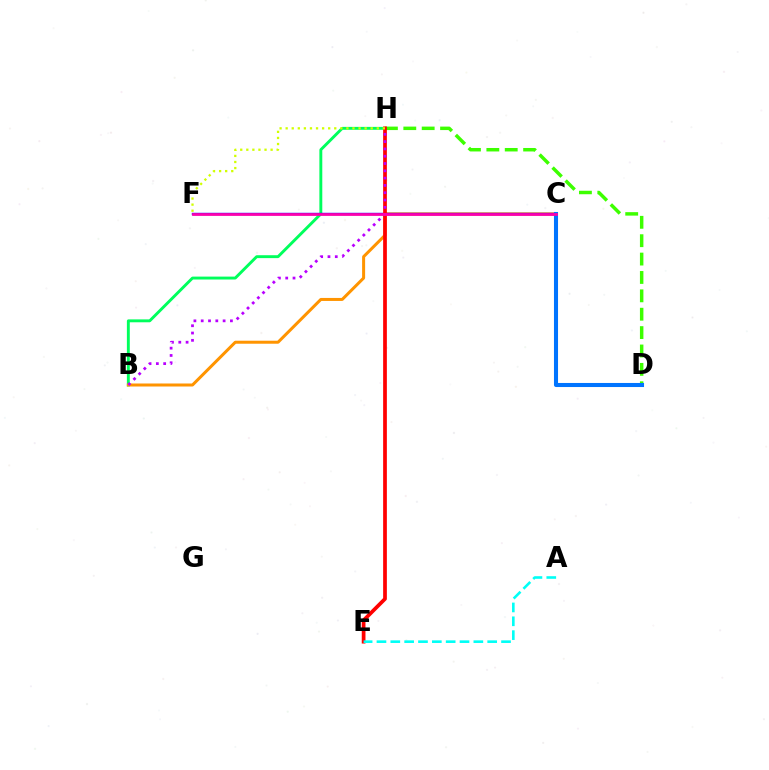{('B', 'H'): [{'color': '#00ff5c', 'line_style': 'solid', 'thickness': 2.09}, {'color': '#b900ff', 'line_style': 'dotted', 'thickness': 1.98}], ('B', 'C'): [{'color': '#ff9400', 'line_style': 'solid', 'thickness': 2.17}], ('C', 'F'): [{'color': '#2500ff', 'line_style': 'solid', 'thickness': 1.73}, {'color': '#ff00ac', 'line_style': 'solid', 'thickness': 1.95}], ('D', 'H'): [{'color': '#3dff00', 'line_style': 'dashed', 'thickness': 2.5}], ('E', 'H'): [{'color': '#ff0000', 'line_style': 'solid', 'thickness': 2.68}], ('C', 'D'): [{'color': '#0074ff', 'line_style': 'solid', 'thickness': 2.93}], ('A', 'E'): [{'color': '#00fff6', 'line_style': 'dashed', 'thickness': 1.88}], ('F', 'H'): [{'color': '#d1ff00', 'line_style': 'dotted', 'thickness': 1.65}]}